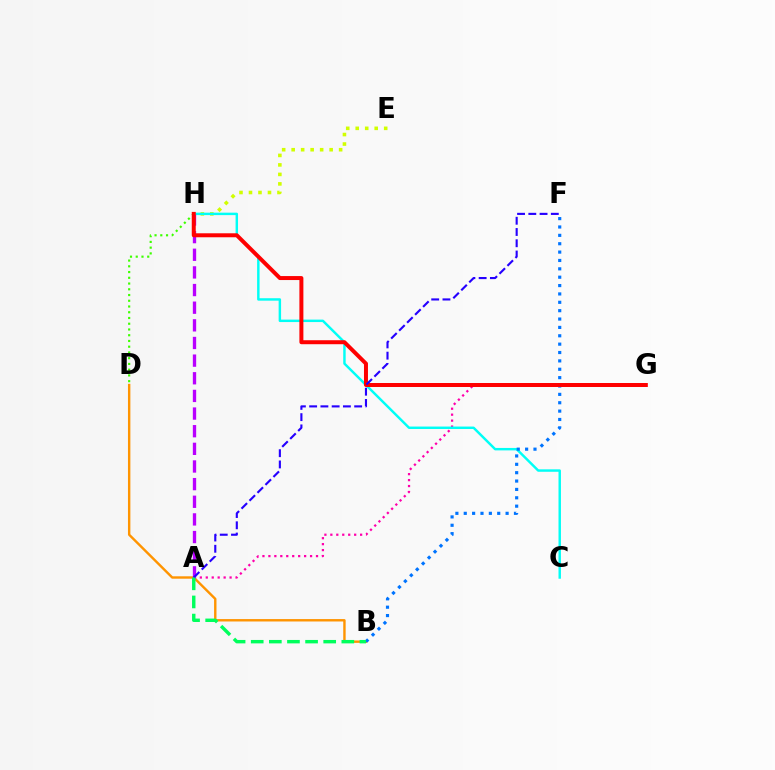{('B', 'D'): [{'color': '#ff9400', 'line_style': 'solid', 'thickness': 1.73}], ('E', 'H'): [{'color': '#d1ff00', 'line_style': 'dotted', 'thickness': 2.58}], ('A', 'G'): [{'color': '#ff00ac', 'line_style': 'dotted', 'thickness': 1.62}], ('C', 'H'): [{'color': '#00fff6', 'line_style': 'solid', 'thickness': 1.76}], ('A', 'H'): [{'color': '#b900ff', 'line_style': 'dashed', 'thickness': 2.4}], ('B', 'F'): [{'color': '#0074ff', 'line_style': 'dotted', 'thickness': 2.27}], ('D', 'H'): [{'color': '#3dff00', 'line_style': 'dotted', 'thickness': 1.56}], ('G', 'H'): [{'color': '#ff0000', 'line_style': 'solid', 'thickness': 2.87}], ('A', 'F'): [{'color': '#2500ff', 'line_style': 'dashed', 'thickness': 1.53}], ('A', 'B'): [{'color': '#00ff5c', 'line_style': 'dashed', 'thickness': 2.46}]}